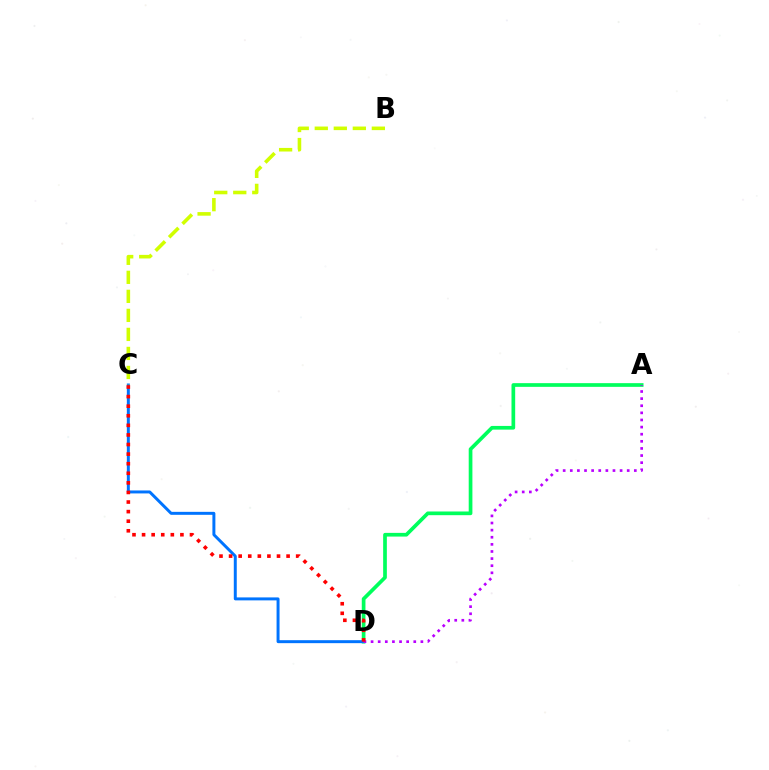{('A', 'D'): [{'color': '#00ff5c', 'line_style': 'solid', 'thickness': 2.66}, {'color': '#b900ff', 'line_style': 'dotted', 'thickness': 1.93}], ('C', 'D'): [{'color': '#0074ff', 'line_style': 'solid', 'thickness': 2.14}, {'color': '#ff0000', 'line_style': 'dotted', 'thickness': 2.6}], ('B', 'C'): [{'color': '#d1ff00', 'line_style': 'dashed', 'thickness': 2.58}]}